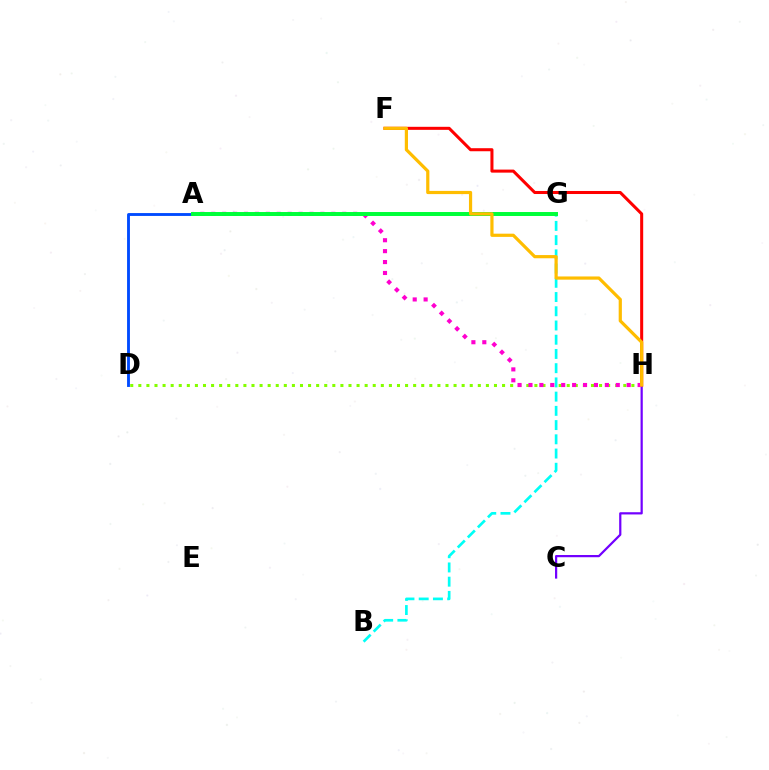{('A', 'D'): [{'color': '#004bff', 'line_style': 'solid', 'thickness': 2.06}], ('D', 'H'): [{'color': '#84ff00', 'line_style': 'dotted', 'thickness': 2.2}], ('C', 'H'): [{'color': '#7200ff', 'line_style': 'solid', 'thickness': 1.6}], ('F', 'H'): [{'color': '#ff0000', 'line_style': 'solid', 'thickness': 2.19}, {'color': '#ffbd00', 'line_style': 'solid', 'thickness': 2.3}], ('B', 'G'): [{'color': '#00fff6', 'line_style': 'dashed', 'thickness': 1.93}], ('A', 'H'): [{'color': '#ff00cf', 'line_style': 'dotted', 'thickness': 2.97}], ('A', 'G'): [{'color': '#00ff39', 'line_style': 'solid', 'thickness': 2.86}]}